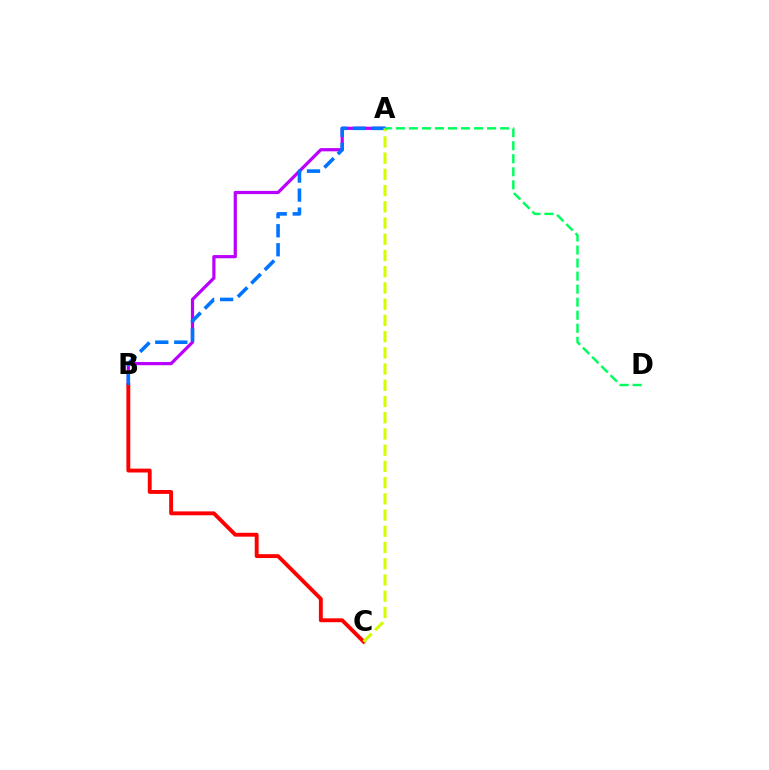{('A', 'B'): [{'color': '#b900ff', 'line_style': 'solid', 'thickness': 2.31}, {'color': '#0074ff', 'line_style': 'dashed', 'thickness': 2.58}], ('B', 'C'): [{'color': '#ff0000', 'line_style': 'solid', 'thickness': 2.8}], ('A', 'C'): [{'color': '#d1ff00', 'line_style': 'dashed', 'thickness': 2.2}], ('A', 'D'): [{'color': '#00ff5c', 'line_style': 'dashed', 'thickness': 1.77}]}